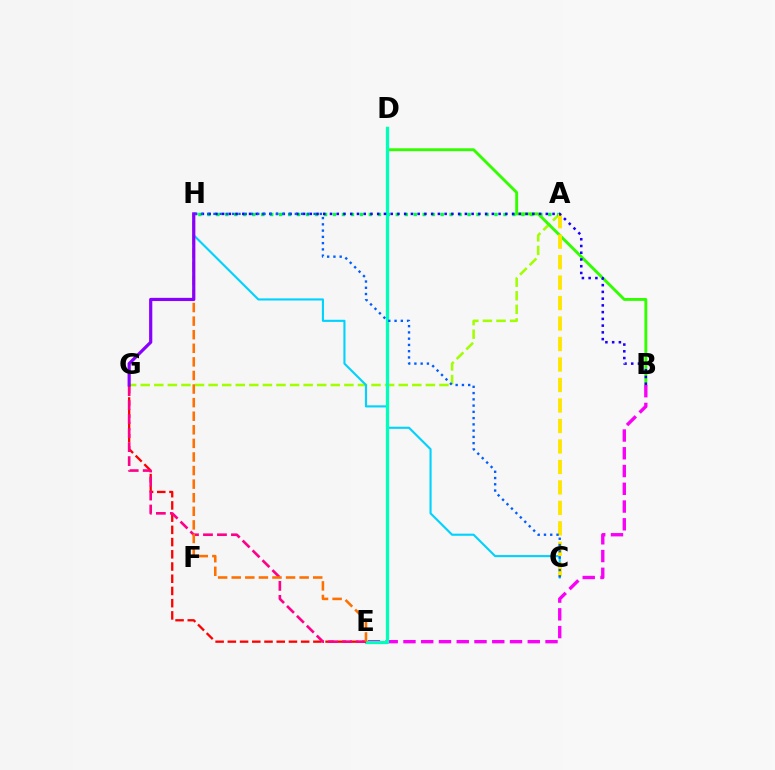{('A', 'G'): [{'color': '#a2ff00', 'line_style': 'dashed', 'thickness': 1.84}], ('C', 'H'): [{'color': '#00d3ff', 'line_style': 'solid', 'thickness': 1.52}, {'color': '#005dff', 'line_style': 'dotted', 'thickness': 1.7}], ('A', 'H'): [{'color': '#00ff45', 'line_style': 'dotted', 'thickness': 2.44}], ('B', 'D'): [{'color': '#31ff00', 'line_style': 'solid', 'thickness': 2.08}], ('A', 'C'): [{'color': '#ffe600', 'line_style': 'dashed', 'thickness': 2.78}], ('B', 'E'): [{'color': '#fa00f9', 'line_style': 'dashed', 'thickness': 2.41}], ('D', 'E'): [{'color': '#00ffbb', 'line_style': 'solid', 'thickness': 2.36}], ('B', 'H'): [{'color': '#1900ff', 'line_style': 'dotted', 'thickness': 1.83}], ('E', 'G'): [{'color': '#ff0000', 'line_style': 'dashed', 'thickness': 1.66}, {'color': '#ff0088', 'line_style': 'dashed', 'thickness': 1.9}], ('E', 'H'): [{'color': '#ff7000', 'line_style': 'dashed', 'thickness': 1.85}], ('G', 'H'): [{'color': '#8a00ff', 'line_style': 'solid', 'thickness': 2.29}]}